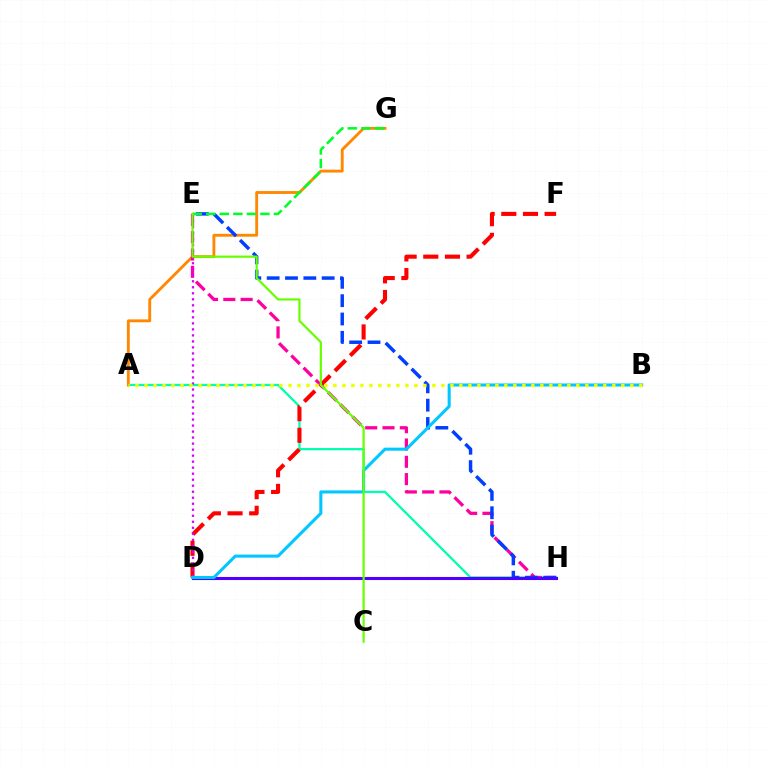{('A', 'H'): [{'color': '#00ffaf', 'line_style': 'solid', 'thickness': 1.63}], ('D', 'F'): [{'color': '#ff0000', 'line_style': 'dashed', 'thickness': 2.94}], ('A', 'G'): [{'color': '#ff8800', 'line_style': 'solid', 'thickness': 2.06}], ('E', 'H'): [{'color': '#ff00a0', 'line_style': 'dashed', 'thickness': 2.35}, {'color': '#003fff', 'line_style': 'dashed', 'thickness': 2.49}], ('D', 'E'): [{'color': '#d600ff', 'line_style': 'dotted', 'thickness': 1.63}], ('D', 'H'): [{'color': '#4f00ff', 'line_style': 'solid', 'thickness': 2.22}], ('E', 'G'): [{'color': '#00ff27', 'line_style': 'dashed', 'thickness': 1.84}], ('B', 'D'): [{'color': '#00c7ff', 'line_style': 'solid', 'thickness': 2.21}], ('C', 'E'): [{'color': '#66ff00', 'line_style': 'solid', 'thickness': 1.58}], ('A', 'B'): [{'color': '#eeff00', 'line_style': 'dotted', 'thickness': 2.44}]}